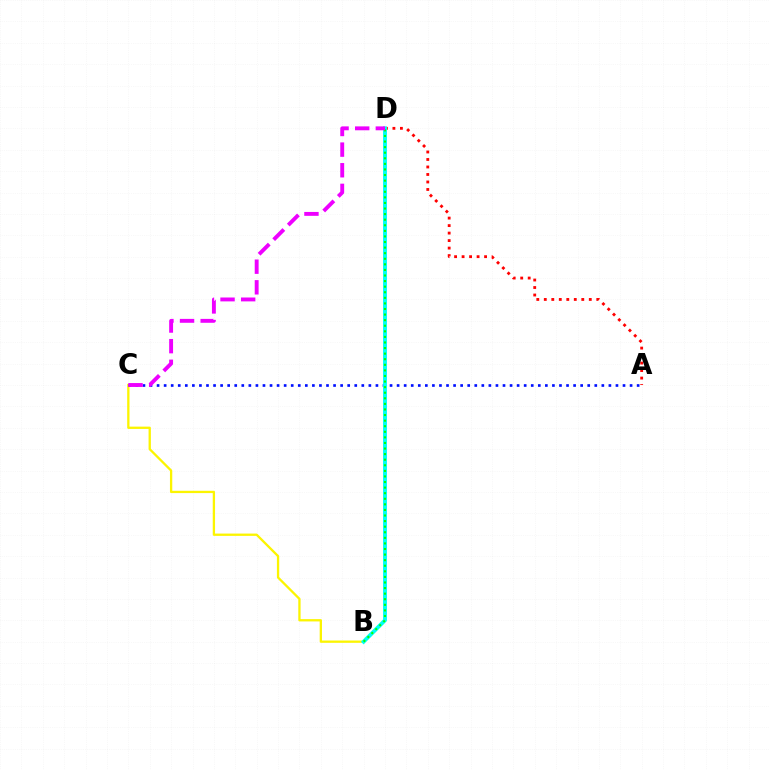{('A', 'D'): [{'color': '#ff0000', 'line_style': 'dotted', 'thickness': 2.04}], ('B', 'C'): [{'color': '#fcf500', 'line_style': 'solid', 'thickness': 1.66}], ('A', 'C'): [{'color': '#0010ff', 'line_style': 'dotted', 'thickness': 1.92}], ('B', 'D'): [{'color': '#00fff6', 'line_style': 'solid', 'thickness': 2.79}, {'color': '#08ff00', 'line_style': 'dotted', 'thickness': 1.52}], ('C', 'D'): [{'color': '#ee00ff', 'line_style': 'dashed', 'thickness': 2.8}]}